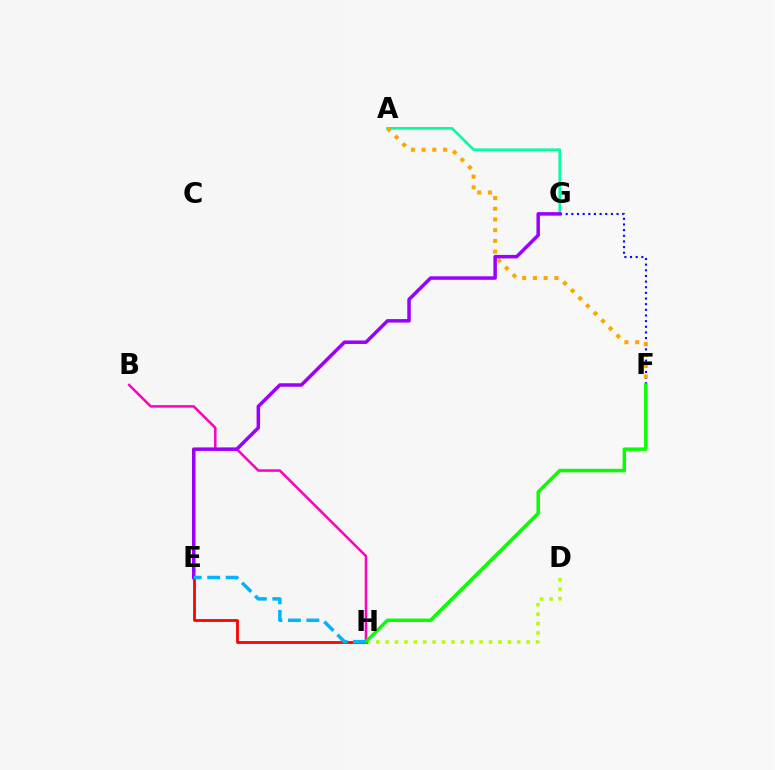{('F', 'G'): [{'color': '#0010ff', 'line_style': 'dotted', 'thickness': 1.53}], ('D', 'H'): [{'color': '#b3ff00', 'line_style': 'dotted', 'thickness': 2.55}], ('A', 'G'): [{'color': '#00ff9d', 'line_style': 'solid', 'thickness': 1.88}], ('A', 'F'): [{'color': '#ffa500', 'line_style': 'dotted', 'thickness': 2.91}], ('B', 'H'): [{'color': '#ff00bd', 'line_style': 'solid', 'thickness': 1.81}], ('E', 'H'): [{'color': '#ff0000', 'line_style': 'solid', 'thickness': 1.99}, {'color': '#00b5ff', 'line_style': 'dashed', 'thickness': 2.51}], ('F', 'H'): [{'color': '#08ff00', 'line_style': 'solid', 'thickness': 2.5}], ('E', 'G'): [{'color': '#9b00ff', 'line_style': 'solid', 'thickness': 2.52}]}